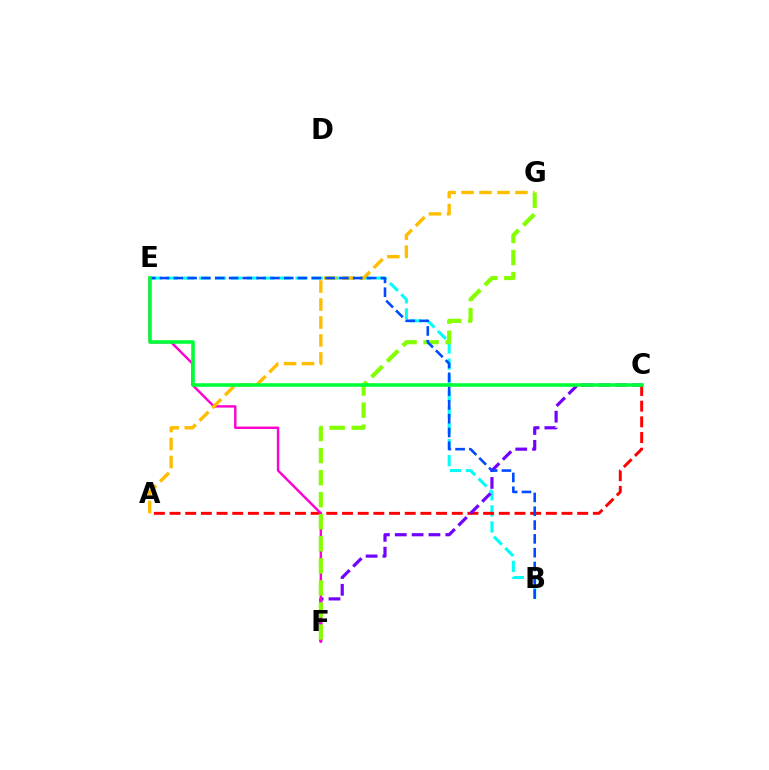{('B', 'E'): [{'color': '#00fff6', 'line_style': 'dashed', 'thickness': 2.19}, {'color': '#004bff', 'line_style': 'dashed', 'thickness': 1.87}], ('A', 'C'): [{'color': '#ff0000', 'line_style': 'dashed', 'thickness': 2.13}], ('C', 'F'): [{'color': '#7200ff', 'line_style': 'dashed', 'thickness': 2.29}], ('E', 'F'): [{'color': '#ff00cf', 'line_style': 'solid', 'thickness': 1.74}], ('A', 'G'): [{'color': '#ffbd00', 'line_style': 'dashed', 'thickness': 2.44}], ('F', 'G'): [{'color': '#84ff00', 'line_style': 'dashed', 'thickness': 3.0}], ('C', 'E'): [{'color': '#00ff39', 'line_style': 'solid', 'thickness': 2.58}]}